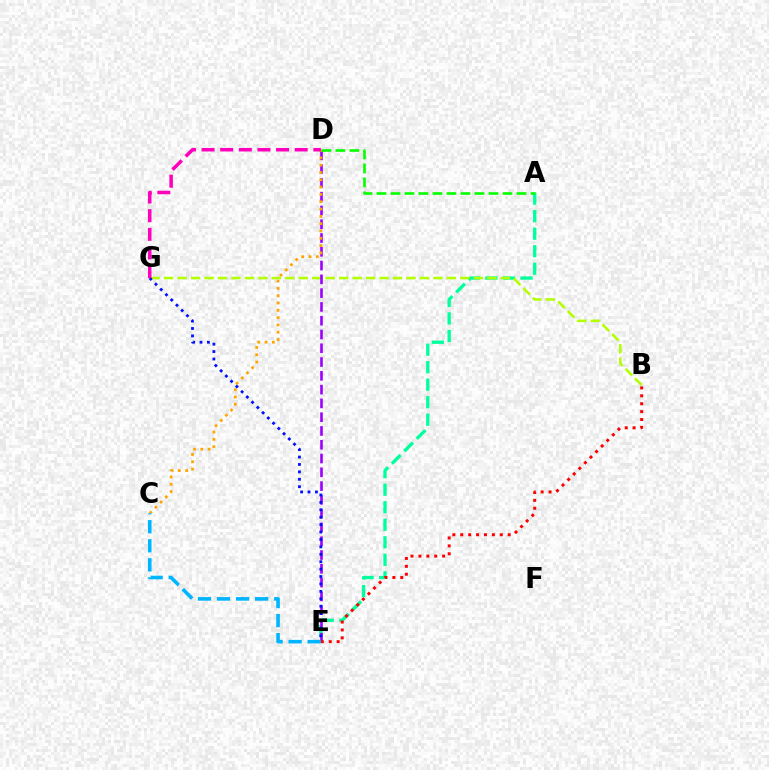{('A', 'E'): [{'color': '#00ff9d', 'line_style': 'dashed', 'thickness': 2.38}], ('B', 'G'): [{'color': '#b3ff00', 'line_style': 'dashed', 'thickness': 1.83}], ('D', 'E'): [{'color': '#9b00ff', 'line_style': 'dashed', 'thickness': 1.87}], ('B', 'E'): [{'color': '#ff0000', 'line_style': 'dotted', 'thickness': 2.15}], ('C', 'D'): [{'color': '#ffa500', 'line_style': 'dotted', 'thickness': 1.99}], ('C', 'E'): [{'color': '#00b5ff', 'line_style': 'dashed', 'thickness': 2.59}], ('A', 'D'): [{'color': '#08ff00', 'line_style': 'dashed', 'thickness': 1.9}], ('E', 'G'): [{'color': '#0010ff', 'line_style': 'dotted', 'thickness': 2.01}], ('D', 'G'): [{'color': '#ff00bd', 'line_style': 'dashed', 'thickness': 2.53}]}